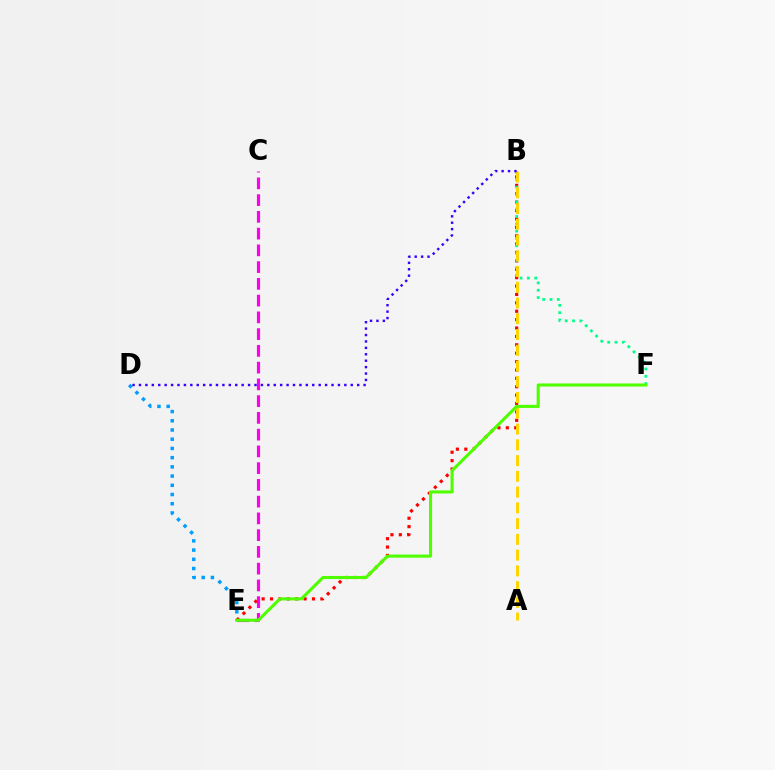{('D', 'E'): [{'color': '#009eff', 'line_style': 'dotted', 'thickness': 2.5}], ('B', 'E'): [{'color': '#ff0000', 'line_style': 'dotted', 'thickness': 2.28}], ('B', 'F'): [{'color': '#00ff86', 'line_style': 'dotted', 'thickness': 1.99}], ('C', 'E'): [{'color': '#ff00ed', 'line_style': 'dashed', 'thickness': 2.28}], ('A', 'B'): [{'color': '#ffd500', 'line_style': 'dashed', 'thickness': 2.14}], ('B', 'D'): [{'color': '#3700ff', 'line_style': 'dotted', 'thickness': 1.74}], ('E', 'F'): [{'color': '#4fff00', 'line_style': 'solid', 'thickness': 2.22}]}